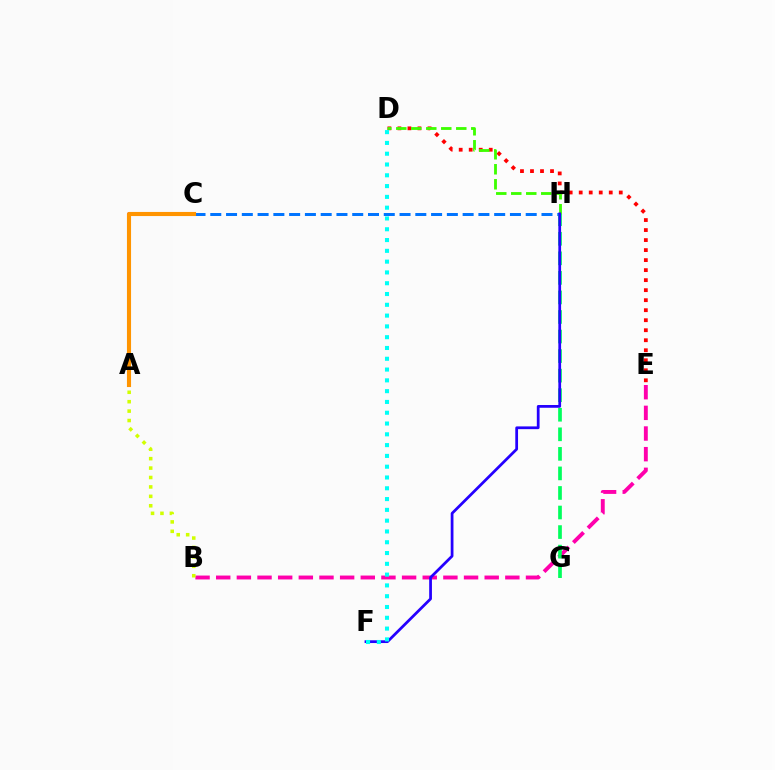{('B', 'E'): [{'color': '#ff00ac', 'line_style': 'dashed', 'thickness': 2.81}], ('D', 'E'): [{'color': '#ff0000', 'line_style': 'dotted', 'thickness': 2.72}], ('D', 'H'): [{'color': '#3dff00', 'line_style': 'dashed', 'thickness': 2.04}], ('A', 'C'): [{'color': '#b900ff', 'line_style': 'dashed', 'thickness': 2.62}, {'color': '#ff9400', 'line_style': 'solid', 'thickness': 2.96}], ('C', 'H'): [{'color': '#0074ff', 'line_style': 'dashed', 'thickness': 2.14}], ('G', 'H'): [{'color': '#00ff5c', 'line_style': 'dashed', 'thickness': 2.66}], ('F', 'H'): [{'color': '#2500ff', 'line_style': 'solid', 'thickness': 1.98}], ('D', 'F'): [{'color': '#00fff6', 'line_style': 'dotted', 'thickness': 2.93}], ('A', 'B'): [{'color': '#d1ff00', 'line_style': 'dotted', 'thickness': 2.56}]}